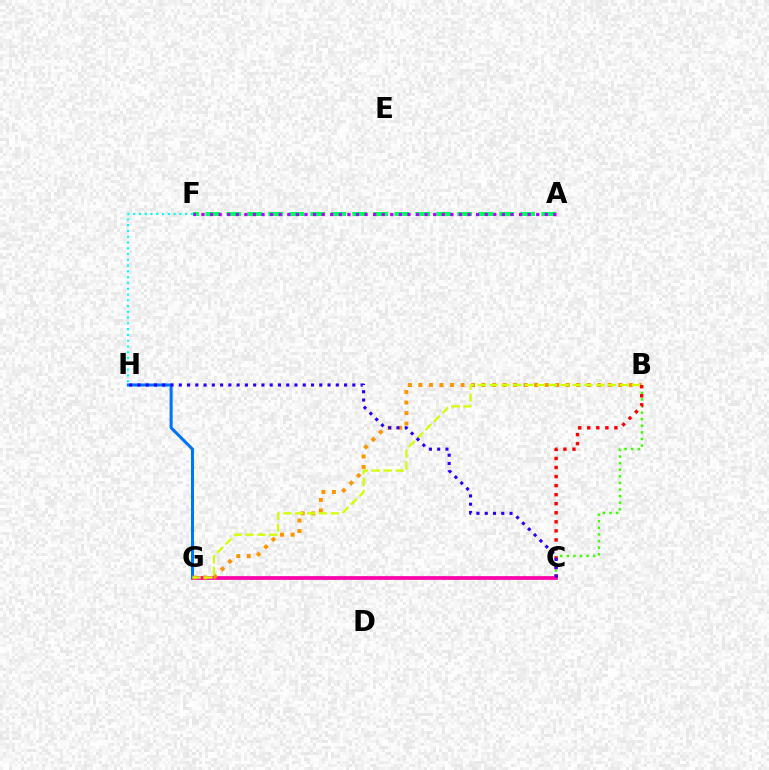{('B', 'G'): [{'color': '#3dff00', 'line_style': 'dotted', 'thickness': 1.79}, {'color': '#ff9400', 'line_style': 'dotted', 'thickness': 2.86}, {'color': '#d1ff00', 'line_style': 'dashed', 'thickness': 1.61}], ('C', 'G'): [{'color': '#ff00ac', 'line_style': 'solid', 'thickness': 2.69}], ('F', 'H'): [{'color': '#00fff6', 'line_style': 'dotted', 'thickness': 1.57}], ('A', 'F'): [{'color': '#00ff5c', 'line_style': 'dashed', 'thickness': 2.85}, {'color': '#b900ff', 'line_style': 'dotted', 'thickness': 2.33}], ('G', 'H'): [{'color': '#0074ff', 'line_style': 'solid', 'thickness': 2.19}], ('B', 'C'): [{'color': '#ff0000', 'line_style': 'dotted', 'thickness': 2.46}], ('C', 'H'): [{'color': '#2500ff', 'line_style': 'dotted', 'thickness': 2.25}]}